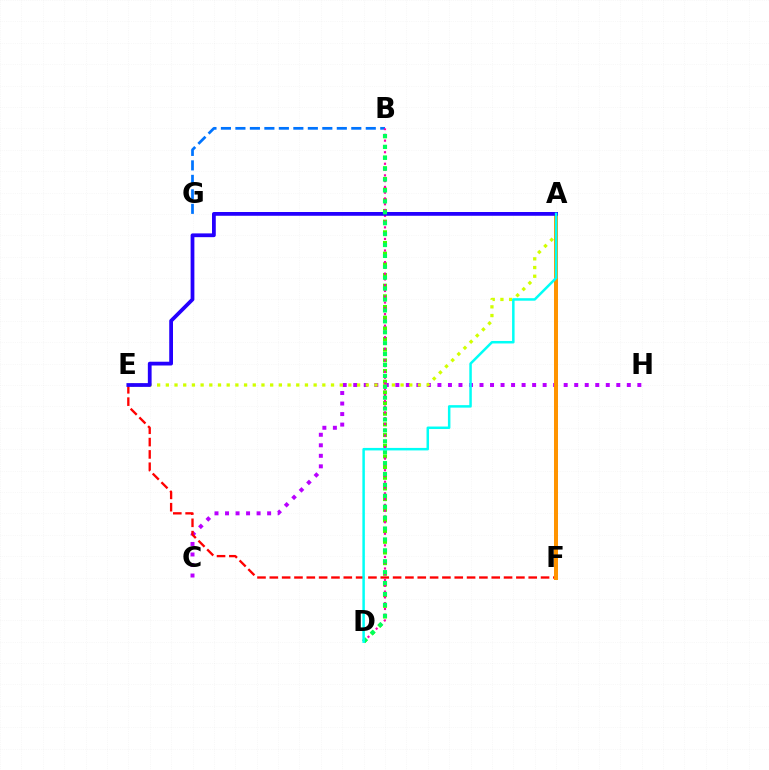{('B', 'D'): [{'color': '#3dff00', 'line_style': 'dotted', 'thickness': 2.9}, {'color': '#ff00ac', 'line_style': 'dotted', 'thickness': 1.57}, {'color': '#00ff5c', 'line_style': 'dotted', 'thickness': 2.96}], ('C', 'H'): [{'color': '#b900ff', 'line_style': 'dotted', 'thickness': 2.86}], ('A', 'E'): [{'color': '#d1ff00', 'line_style': 'dotted', 'thickness': 2.36}, {'color': '#2500ff', 'line_style': 'solid', 'thickness': 2.71}], ('B', 'G'): [{'color': '#0074ff', 'line_style': 'dashed', 'thickness': 1.97}], ('E', 'F'): [{'color': '#ff0000', 'line_style': 'dashed', 'thickness': 1.67}], ('A', 'F'): [{'color': '#ff9400', 'line_style': 'solid', 'thickness': 2.87}], ('A', 'D'): [{'color': '#00fff6', 'line_style': 'solid', 'thickness': 1.8}]}